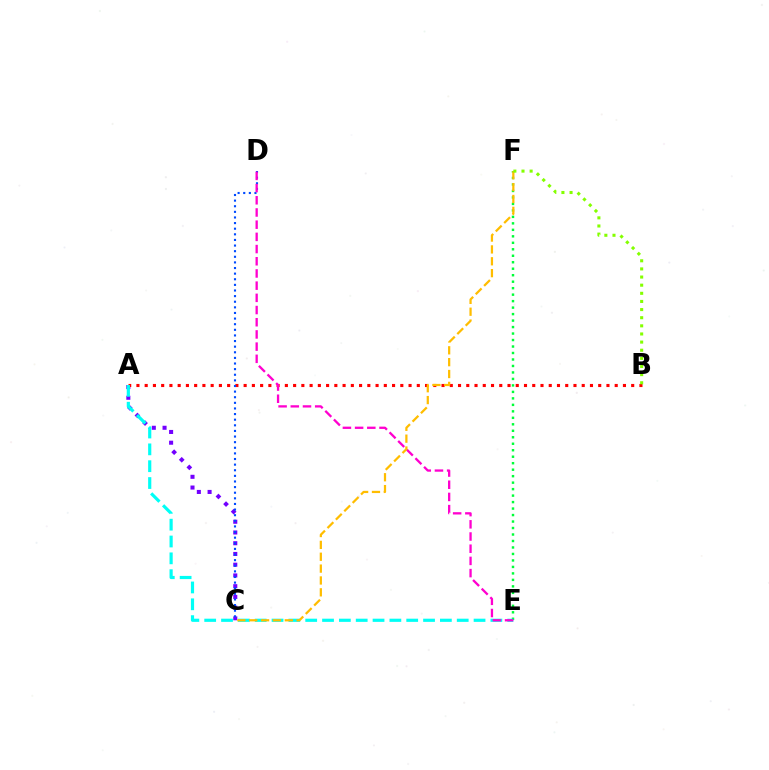{('A', 'C'): [{'color': '#7200ff', 'line_style': 'dotted', 'thickness': 2.92}], ('E', 'F'): [{'color': '#00ff39', 'line_style': 'dotted', 'thickness': 1.76}], ('A', 'B'): [{'color': '#ff0000', 'line_style': 'dotted', 'thickness': 2.24}], ('A', 'E'): [{'color': '#00fff6', 'line_style': 'dashed', 'thickness': 2.29}], ('C', 'D'): [{'color': '#004bff', 'line_style': 'dotted', 'thickness': 1.53}], ('D', 'E'): [{'color': '#ff00cf', 'line_style': 'dashed', 'thickness': 1.66}], ('C', 'F'): [{'color': '#ffbd00', 'line_style': 'dashed', 'thickness': 1.61}], ('B', 'F'): [{'color': '#84ff00', 'line_style': 'dotted', 'thickness': 2.21}]}